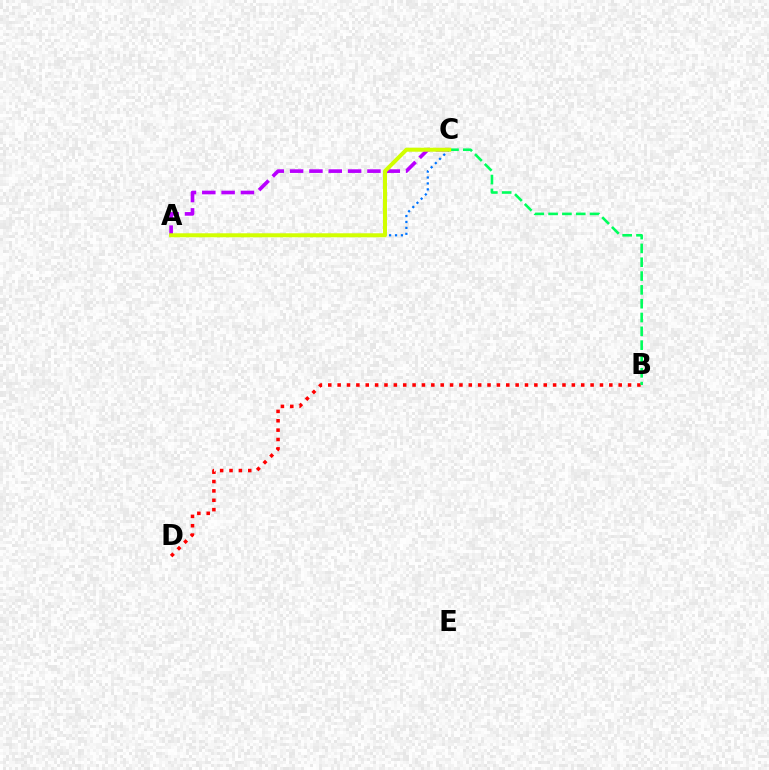{('B', 'D'): [{'color': '#ff0000', 'line_style': 'dotted', 'thickness': 2.55}], ('A', 'C'): [{'color': '#b900ff', 'line_style': 'dashed', 'thickness': 2.63}, {'color': '#0074ff', 'line_style': 'dotted', 'thickness': 1.61}, {'color': '#d1ff00', 'line_style': 'solid', 'thickness': 2.88}], ('B', 'C'): [{'color': '#00ff5c', 'line_style': 'dashed', 'thickness': 1.88}]}